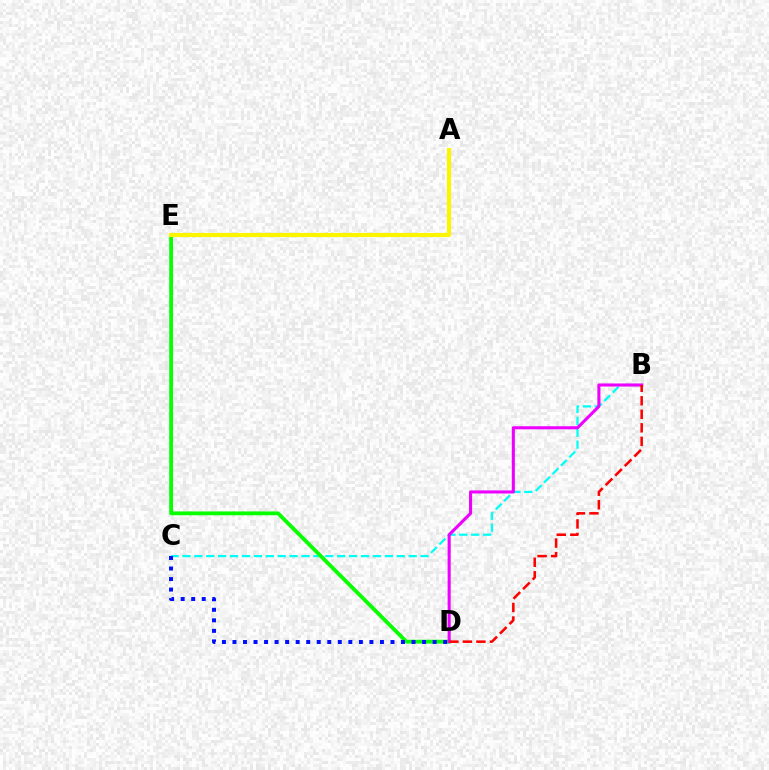{('B', 'C'): [{'color': '#00fff6', 'line_style': 'dashed', 'thickness': 1.62}], ('D', 'E'): [{'color': '#08ff00', 'line_style': 'solid', 'thickness': 2.74}], ('A', 'E'): [{'color': '#fcf500', 'line_style': 'solid', 'thickness': 2.98}], ('B', 'D'): [{'color': '#ee00ff', 'line_style': 'solid', 'thickness': 2.21}, {'color': '#ff0000', 'line_style': 'dashed', 'thickness': 1.84}], ('C', 'D'): [{'color': '#0010ff', 'line_style': 'dotted', 'thickness': 2.86}]}